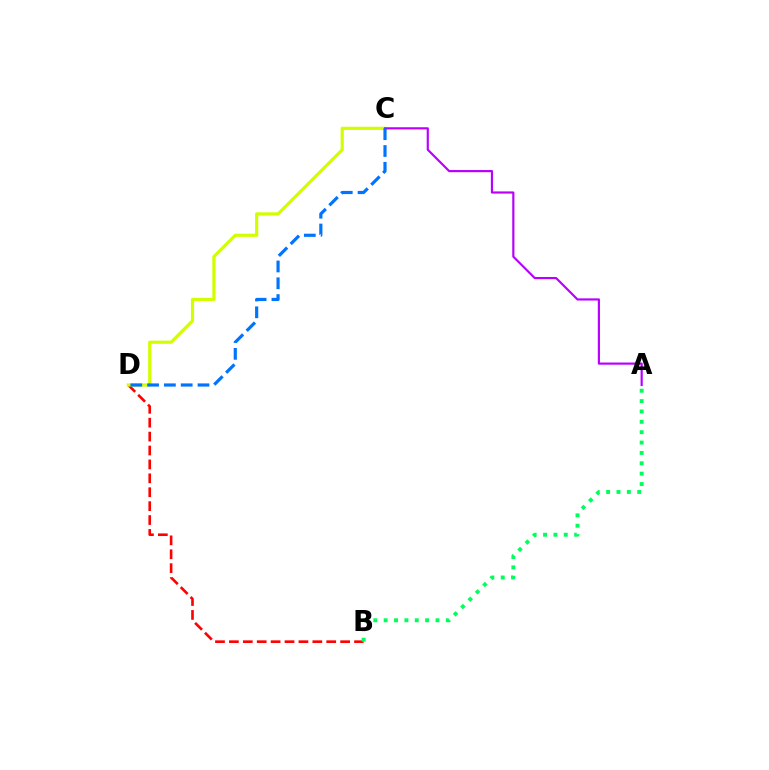{('B', 'D'): [{'color': '#ff0000', 'line_style': 'dashed', 'thickness': 1.89}], ('C', 'D'): [{'color': '#d1ff00', 'line_style': 'solid', 'thickness': 2.29}, {'color': '#0074ff', 'line_style': 'dashed', 'thickness': 2.28}], ('A', 'B'): [{'color': '#00ff5c', 'line_style': 'dotted', 'thickness': 2.82}], ('A', 'C'): [{'color': '#b900ff', 'line_style': 'solid', 'thickness': 1.56}]}